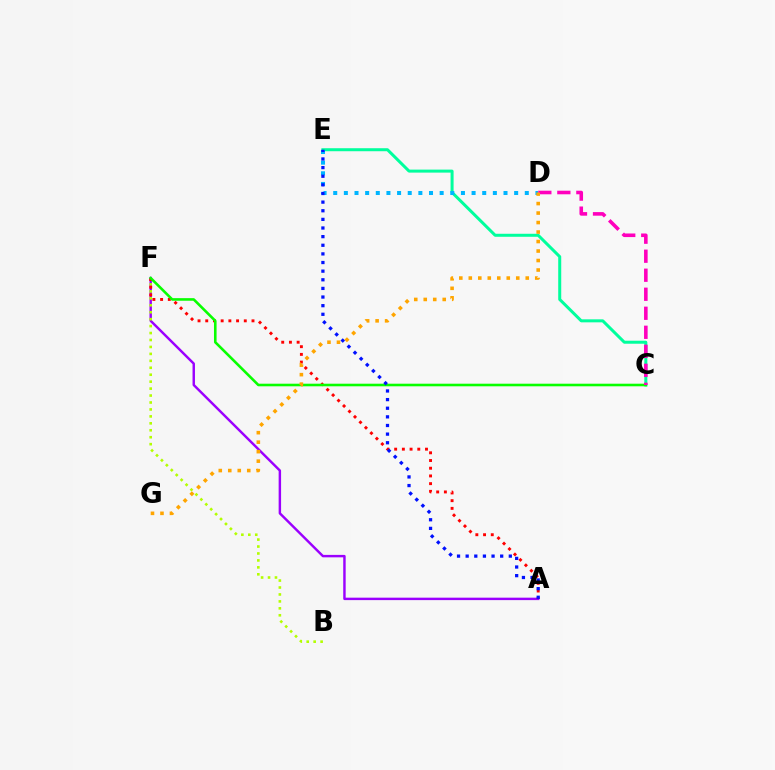{('A', 'F'): [{'color': '#9b00ff', 'line_style': 'solid', 'thickness': 1.76}, {'color': '#ff0000', 'line_style': 'dotted', 'thickness': 2.09}], ('B', 'F'): [{'color': '#b3ff00', 'line_style': 'dotted', 'thickness': 1.89}], ('C', 'E'): [{'color': '#00ff9d', 'line_style': 'solid', 'thickness': 2.17}], ('D', 'E'): [{'color': '#00b5ff', 'line_style': 'dotted', 'thickness': 2.89}], ('C', 'F'): [{'color': '#08ff00', 'line_style': 'solid', 'thickness': 1.87}], ('C', 'D'): [{'color': '#ff00bd', 'line_style': 'dashed', 'thickness': 2.58}], ('A', 'E'): [{'color': '#0010ff', 'line_style': 'dotted', 'thickness': 2.34}], ('D', 'G'): [{'color': '#ffa500', 'line_style': 'dotted', 'thickness': 2.58}]}